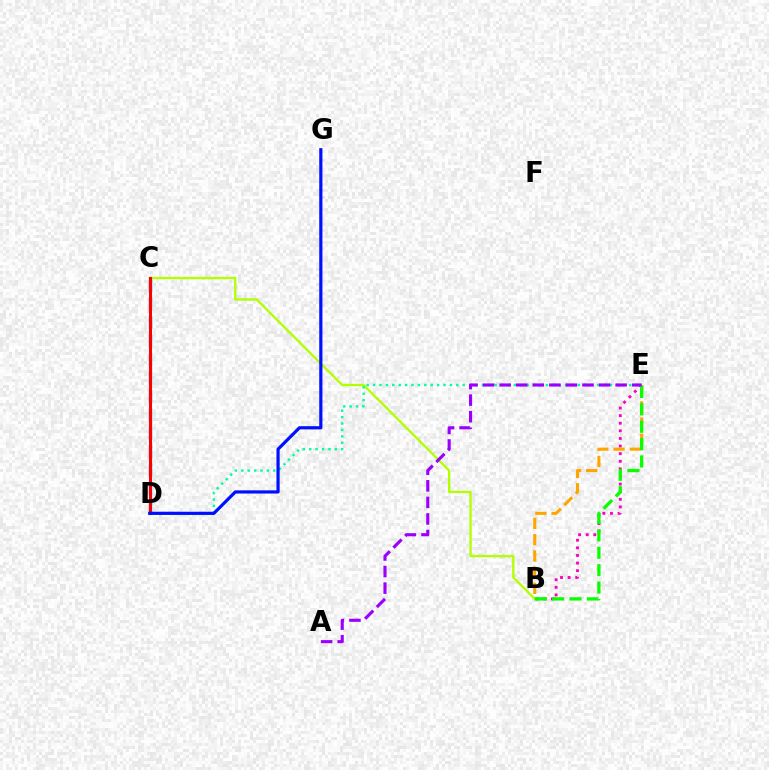{('B', 'E'): [{'color': '#ff00bd', 'line_style': 'dotted', 'thickness': 2.07}, {'color': '#ffa500', 'line_style': 'dashed', 'thickness': 2.2}, {'color': '#08ff00', 'line_style': 'dashed', 'thickness': 2.36}], ('C', 'D'): [{'color': '#00b5ff', 'line_style': 'dashed', 'thickness': 2.5}, {'color': '#ff0000', 'line_style': 'solid', 'thickness': 2.2}], ('B', 'C'): [{'color': '#b3ff00', 'line_style': 'solid', 'thickness': 1.67}], ('D', 'E'): [{'color': '#00ff9d', 'line_style': 'dotted', 'thickness': 1.74}], ('D', 'G'): [{'color': '#0010ff', 'line_style': 'solid', 'thickness': 2.3}], ('A', 'E'): [{'color': '#9b00ff', 'line_style': 'dashed', 'thickness': 2.25}]}